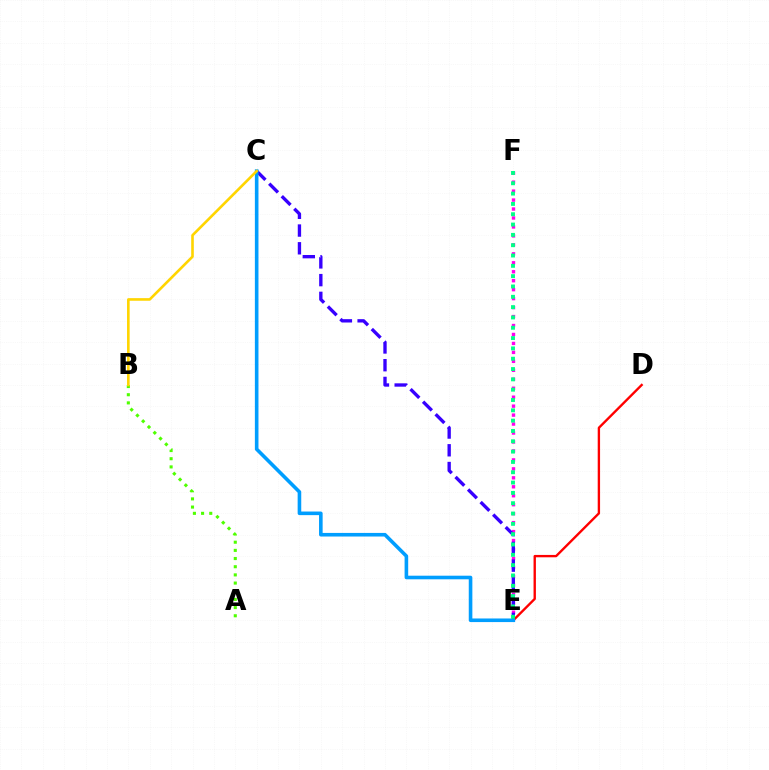{('D', 'E'): [{'color': '#ff0000', 'line_style': 'solid', 'thickness': 1.7}], ('E', 'F'): [{'color': '#ff00ed', 'line_style': 'dotted', 'thickness': 2.43}, {'color': '#00ff86', 'line_style': 'dotted', 'thickness': 2.8}], ('C', 'E'): [{'color': '#3700ff', 'line_style': 'dashed', 'thickness': 2.41}, {'color': '#009eff', 'line_style': 'solid', 'thickness': 2.59}], ('A', 'B'): [{'color': '#4fff00', 'line_style': 'dotted', 'thickness': 2.22}], ('B', 'C'): [{'color': '#ffd500', 'line_style': 'solid', 'thickness': 1.89}]}